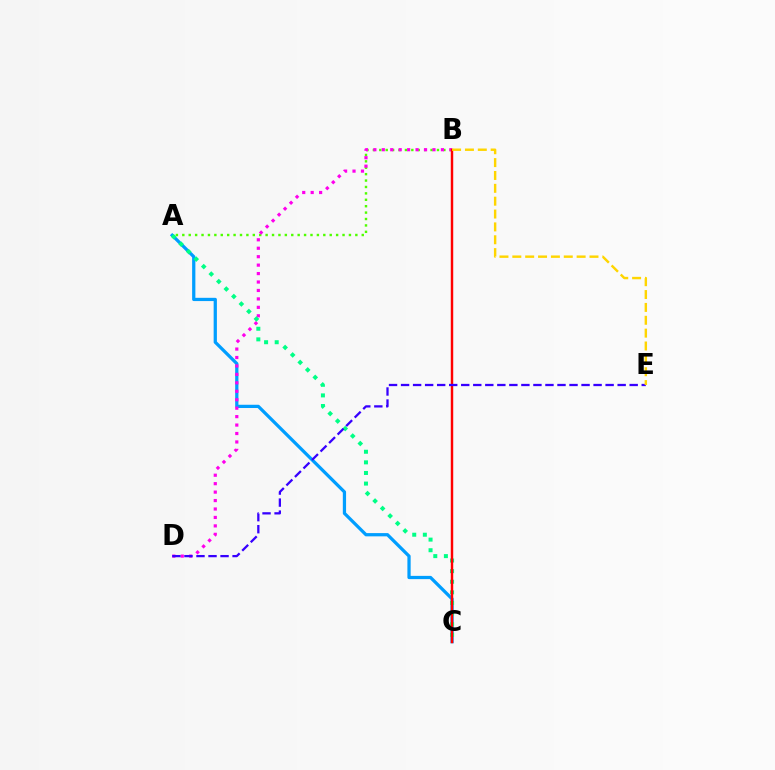{('A', 'C'): [{'color': '#009eff', 'line_style': 'solid', 'thickness': 2.34}, {'color': '#00ff86', 'line_style': 'dotted', 'thickness': 2.88}], ('A', 'B'): [{'color': '#4fff00', 'line_style': 'dotted', 'thickness': 1.74}], ('B', 'D'): [{'color': '#ff00ed', 'line_style': 'dotted', 'thickness': 2.29}], ('B', 'C'): [{'color': '#ff0000', 'line_style': 'solid', 'thickness': 1.76}], ('D', 'E'): [{'color': '#3700ff', 'line_style': 'dashed', 'thickness': 1.63}], ('B', 'E'): [{'color': '#ffd500', 'line_style': 'dashed', 'thickness': 1.75}]}